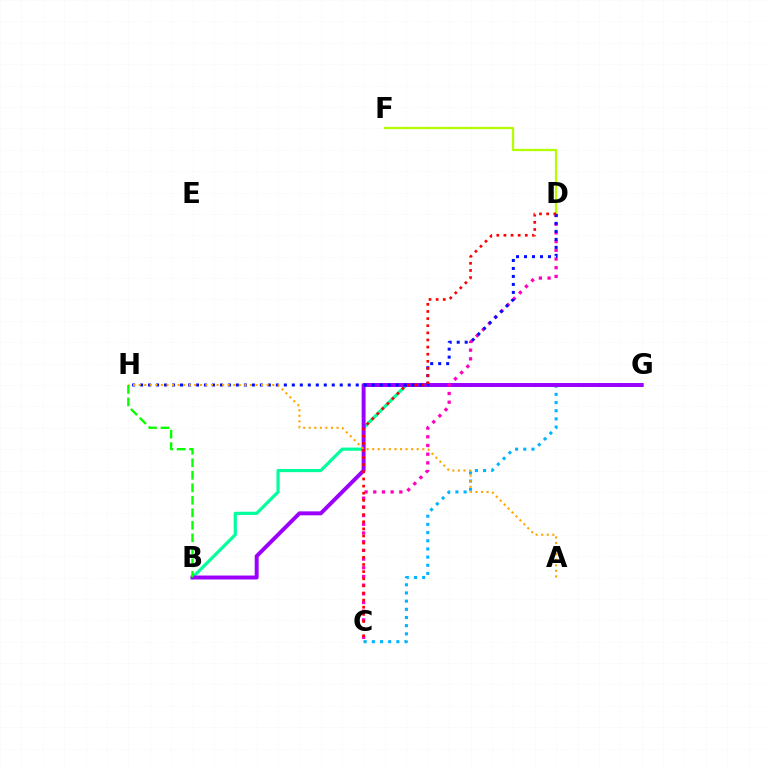{('D', 'F'): [{'color': '#b3ff00', 'line_style': 'solid', 'thickness': 1.64}], ('C', 'G'): [{'color': '#00b5ff', 'line_style': 'dotted', 'thickness': 2.22}], ('B', 'G'): [{'color': '#00ff9d', 'line_style': 'solid', 'thickness': 2.29}, {'color': '#9b00ff', 'line_style': 'solid', 'thickness': 2.83}], ('C', 'D'): [{'color': '#ff00bd', 'line_style': 'dotted', 'thickness': 2.36}, {'color': '#ff0000', 'line_style': 'dotted', 'thickness': 1.94}], ('D', 'H'): [{'color': '#0010ff', 'line_style': 'dotted', 'thickness': 2.17}], ('A', 'H'): [{'color': '#ffa500', 'line_style': 'dotted', 'thickness': 1.51}], ('B', 'H'): [{'color': '#08ff00', 'line_style': 'dashed', 'thickness': 1.7}]}